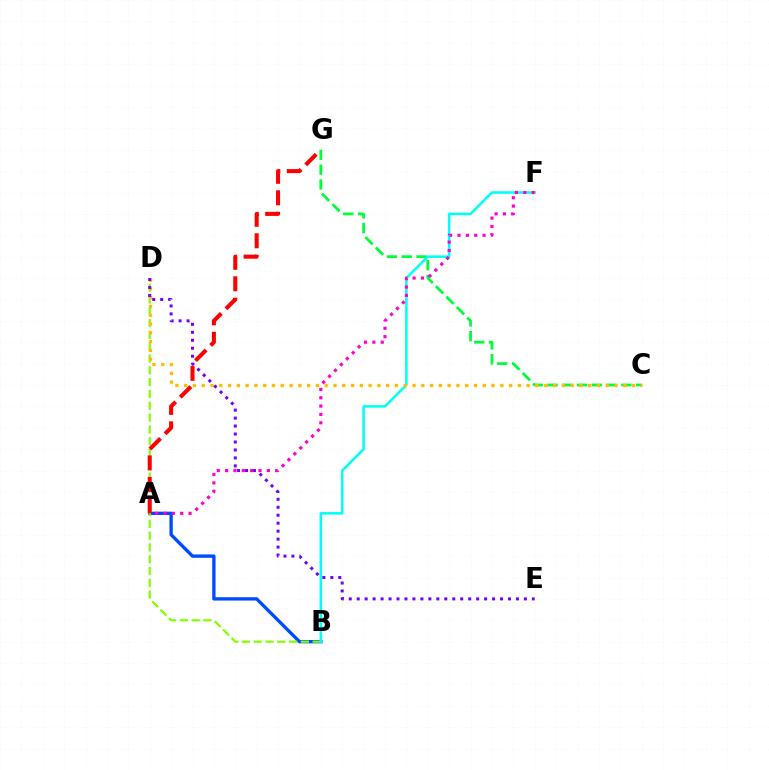{('C', 'G'): [{'color': '#00ff39', 'line_style': 'dashed', 'thickness': 2.01}], ('A', 'B'): [{'color': '#004bff', 'line_style': 'solid', 'thickness': 2.4}], ('B', 'D'): [{'color': '#84ff00', 'line_style': 'dashed', 'thickness': 1.6}], ('B', 'F'): [{'color': '#00fff6', 'line_style': 'solid', 'thickness': 1.83}], ('C', 'D'): [{'color': '#ffbd00', 'line_style': 'dotted', 'thickness': 2.39}], ('D', 'E'): [{'color': '#7200ff', 'line_style': 'dotted', 'thickness': 2.16}], ('A', 'F'): [{'color': '#ff00cf', 'line_style': 'dotted', 'thickness': 2.27}], ('A', 'G'): [{'color': '#ff0000', 'line_style': 'dashed', 'thickness': 2.92}]}